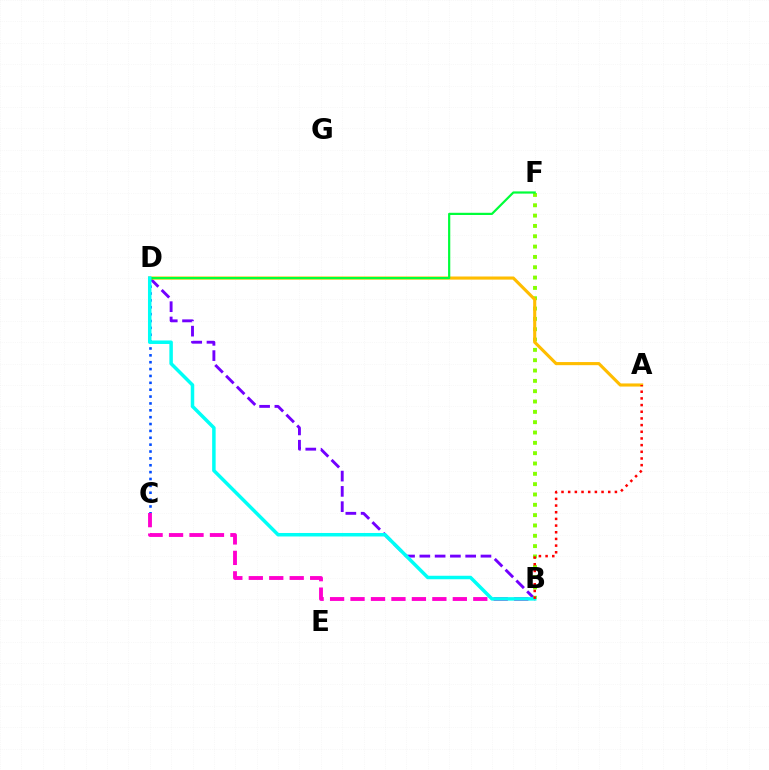{('B', 'D'): [{'color': '#7200ff', 'line_style': 'dashed', 'thickness': 2.08}, {'color': '#00fff6', 'line_style': 'solid', 'thickness': 2.51}], ('B', 'F'): [{'color': '#84ff00', 'line_style': 'dotted', 'thickness': 2.81}], ('C', 'D'): [{'color': '#004bff', 'line_style': 'dotted', 'thickness': 1.87}], ('B', 'C'): [{'color': '#ff00cf', 'line_style': 'dashed', 'thickness': 2.78}], ('A', 'D'): [{'color': '#ffbd00', 'line_style': 'solid', 'thickness': 2.24}], ('D', 'F'): [{'color': '#00ff39', 'line_style': 'solid', 'thickness': 1.59}], ('A', 'B'): [{'color': '#ff0000', 'line_style': 'dotted', 'thickness': 1.81}]}